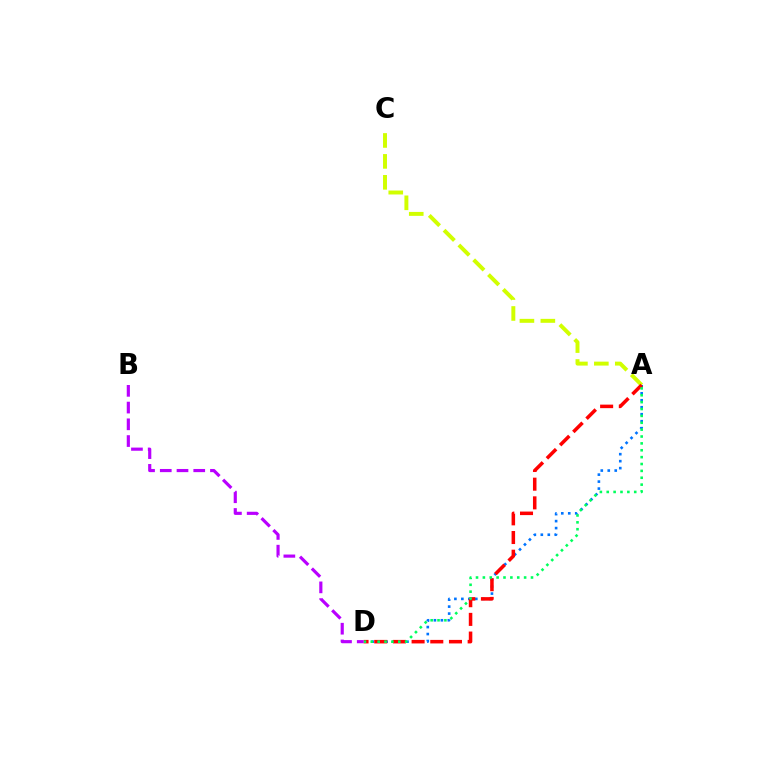{('A', 'D'): [{'color': '#0074ff', 'line_style': 'dotted', 'thickness': 1.89}, {'color': '#ff0000', 'line_style': 'dashed', 'thickness': 2.54}, {'color': '#00ff5c', 'line_style': 'dotted', 'thickness': 1.87}], ('A', 'C'): [{'color': '#d1ff00', 'line_style': 'dashed', 'thickness': 2.84}], ('B', 'D'): [{'color': '#b900ff', 'line_style': 'dashed', 'thickness': 2.27}]}